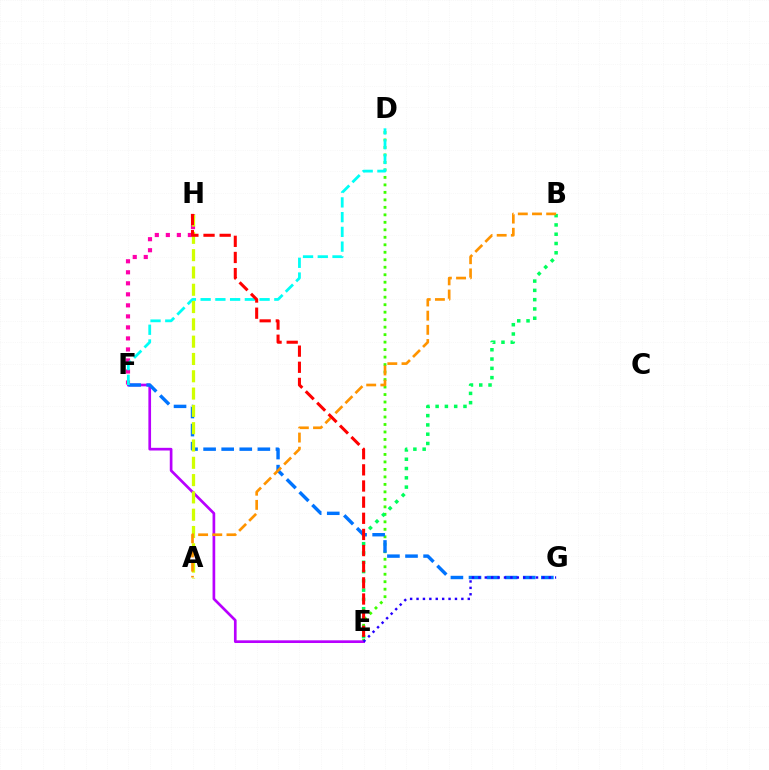{('D', 'E'): [{'color': '#3dff00', 'line_style': 'dotted', 'thickness': 2.03}], ('B', 'E'): [{'color': '#00ff5c', 'line_style': 'dotted', 'thickness': 2.52}], ('E', 'F'): [{'color': '#b900ff', 'line_style': 'solid', 'thickness': 1.93}], ('F', 'H'): [{'color': '#ff00ac', 'line_style': 'dotted', 'thickness': 2.99}], ('F', 'G'): [{'color': '#0074ff', 'line_style': 'dashed', 'thickness': 2.46}], ('D', 'F'): [{'color': '#00fff6', 'line_style': 'dashed', 'thickness': 2.0}], ('A', 'H'): [{'color': '#d1ff00', 'line_style': 'dashed', 'thickness': 2.35}], ('A', 'B'): [{'color': '#ff9400', 'line_style': 'dashed', 'thickness': 1.93}], ('E', 'H'): [{'color': '#ff0000', 'line_style': 'dashed', 'thickness': 2.19}], ('E', 'G'): [{'color': '#2500ff', 'line_style': 'dotted', 'thickness': 1.74}]}